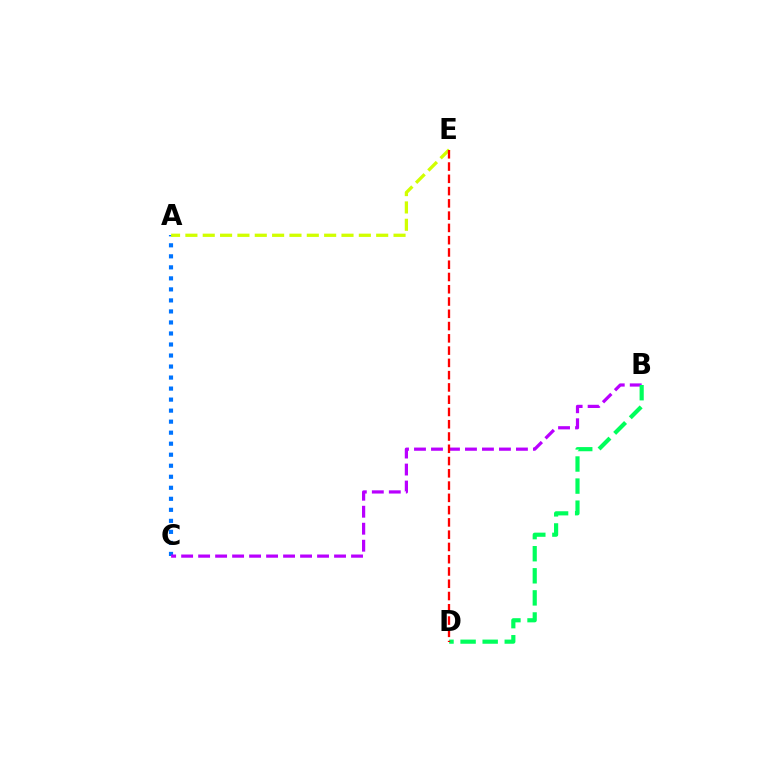{('A', 'C'): [{'color': '#0074ff', 'line_style': 'dotted', 'thickness': 2.99}], ('B', 'C'): [{'color': '#b900ff', 'line_style': 'dashed', 'thickness': 2.31}], ('A', 'E'): [{'color': '#d1ff00', 'line_style': 'dashed', 'thickness': 2.36}], ('B', 'D'): [{'color': '#00ff5c', 'line_style': 'dashed', 'thickness': 3.0}], ('D', 'E'): [{'color': '#ff0000', 'line_style': 'dashed', 'thickness': 1.67}]}